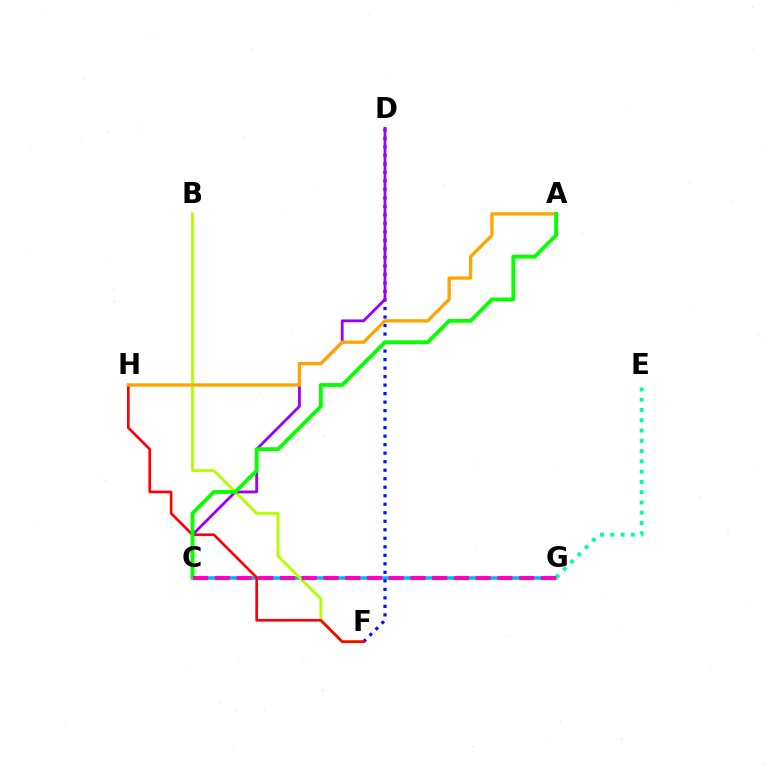{('C', 'G'): [{'color': '#00b5ff', 'line_style': 'solid', 'thickness': 2.53}, {'color': '#ff00bd', 'line_style': 'dashed', 'thickness': 2.95}], ('B', 'F'): [{'color': '#b3ff00', 'line_style': 'solid', 'thickness': 2.05}], ('D', 'F'): [{'color': '#0010ff', 'line_style': 'dotted', 'thickness': 2.31}], ('F', 'H'): [{'color': '#ff0000', 'line_style': 'solid', 'thickness': 1.91}], ('E', 'G'): [{'color': '#00ff9d', 'line_style': 'dotted', 'thickness': 2.79}], ('C', 'D'): [{'color': '#9b00ff', 'line_style': 'solid', 'thickness': 2.02}], ('A', 'H'): [{'color': '#ffa500', 'line_style': 'solid', 'thickness': 2.38}], ('A', 'C'): [{'color': '#08ff00', 'line_style': 'solid', 'thickness': 2.77}]}